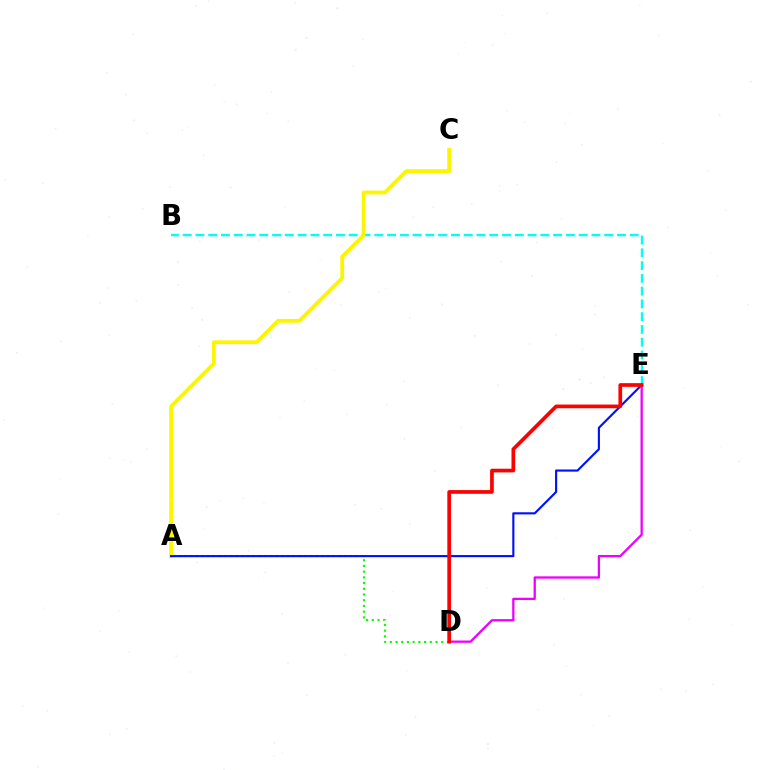{('B', 'E'): [{'color': '#00fff6', 'line_style': 'dashed', 'thickness': 1.74}], ('A', 'C'): [{'color': '#fcf500', 'line_style': 'solid', 'thickness': 2.75}], ('A', 'D'): [{'color': '#08ff00', 'line_style': 'dotted', 'thickness': 1.55}], ('A', 'E'): [{'color': '#0010ff', 'line_style': 'solid', 'thickness': 1.53}], ('D', 'E'): [{'color': '#ee00ff', 'line_style': 'solid', 'thickness': 1.65}, {'color': '#ff0000', 'line_style': 'solid', 'thickness': 2.66}]}